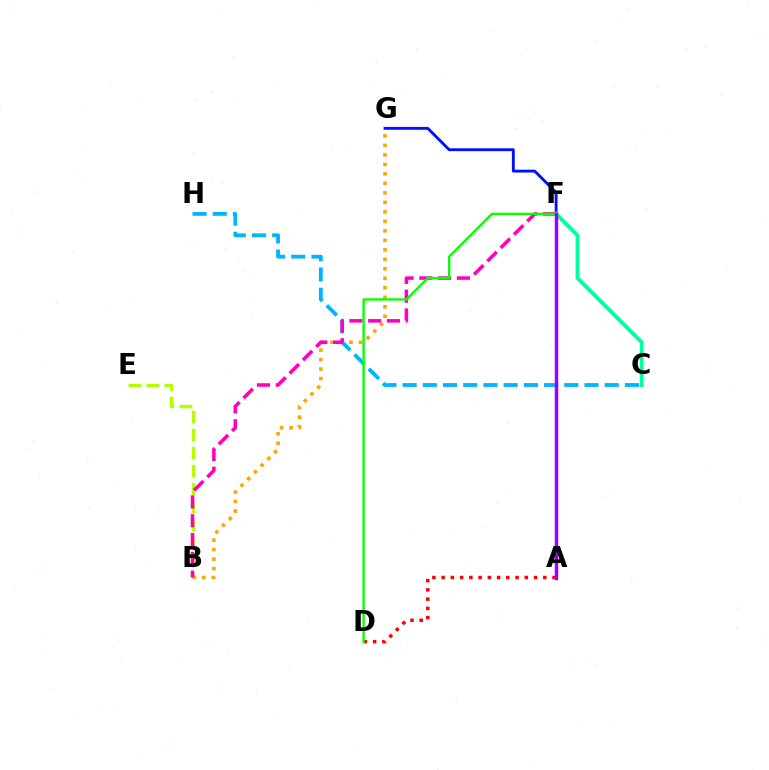{('A', 'D'): [{'color': '#ff0000', 'line_style': 'dotted', 'thickness': 2.51}], ('F', 'G'): [{'color': '#0010ff', 'line_style': 'solid', 'thickness': 2.06}], ('C', 'H'): [{'color': '#00b5ff', 'line_style': 'dashed', 'thickness': 2.75}], ('B', 'E'): [{'color': '#b3ff00', 'line_style': 'dashed', 'thickness': 2.45}], ('B', 'G'): [{'color': '#ffa500', 'line_style': 'dotted', 'thickness': 2.58}], ('B', 'F'): [{'color': '#ff00bd', 'line_style': 'dashed', 'thickness': 2.55}], ('C', 'F'): [{'color': '#00ff9d', 'line_style': 'solid', 'thickness': 2.77}], ('D', 'F'): [{'color': '#08ff00', 'line_style': 'solid', 'thickness': 1.7}], ('A', 'F'): [{'color': '#9b00ff', 'line_style': 'solid', 'thickness': 2.5}]}